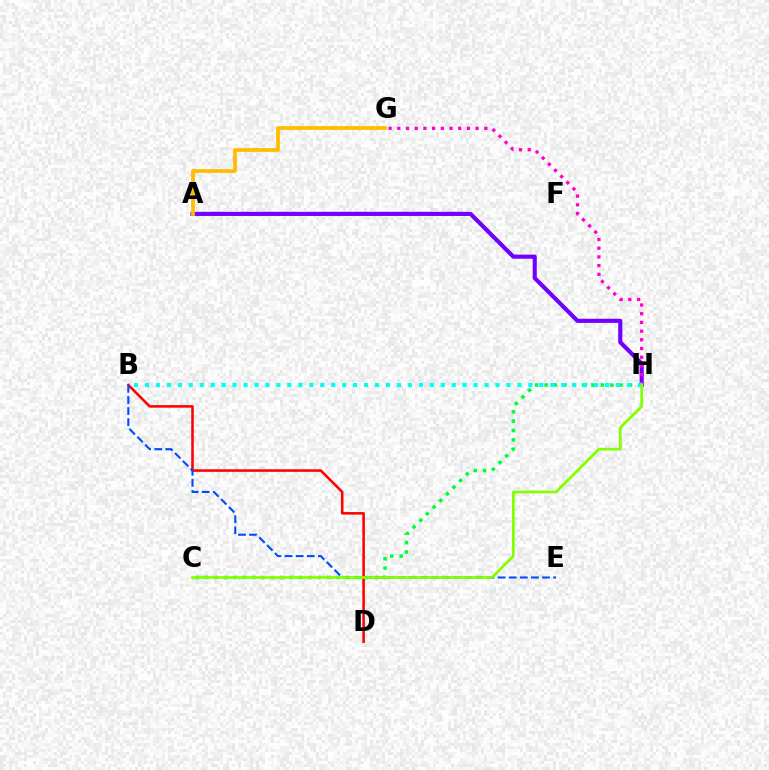{('A', 'H'): [{'color': '#7200ff', 'line_style': 'solid', 'thickness': 2.98}], ('B', 'D'): [{'color': '#ff0000', 'line_style': 'solid', 'thickness': 1.83}], ('G', 'H'): [{'color': '#ff00cf', 'line_style': 'dotted', 'thickness': 2.37}], ('A', 'G'): [{'color': '#ffbd00', 'line_style': 'solid', 'thickness': 2.71}], ('C', 'H'): [{'color': '#00ff39', 'line_style': 'dotted', 'thickness': 2.55}, {'color': '#84ff00', 'line_style': 'solid', 'thickness': 1.93}], ('B', 'E'): [{'color': '#004bff', 'line_style': 'dashed', 'thickness': 1.51}], ('B', 'H'): [{'color': '#00fff6', 'line_style': 'dotted', 'thickness': 2.98}]}